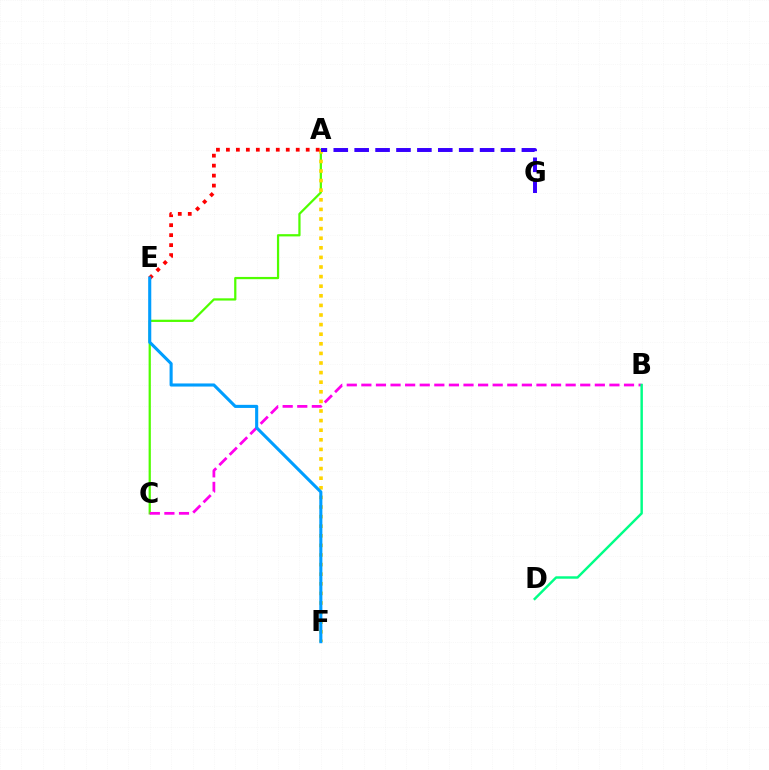{('A', 'C'): [{'color': '#4fff00', 'line_style': 'solid', 'thickness': 1.61}], ('B', 'C'): [{'color': '#ff00ed', 'line_style': 'dashed', 'thickness': 1.98}], ('A', 'F'): [{'color': '#ffd500', 'line_style': 'dotted', 'thickness': 2.61}], ('A', 'G'): [{'color': '#3700ff', 'line_style': 'dashed', 'thickness': 2.84}], ('A', 'E'): [{'color': '#ff0000', 'line_style': 'dotted', 'thickness': 2.71}], ('B', 'D'): [{'color': '#00ff86', 'line_style': 'solid', 'thickness': 1.76}], ('E', 'F'): [{'color': '#009eff', 'line_style': 'solid', 'thickness': 2.23}]}